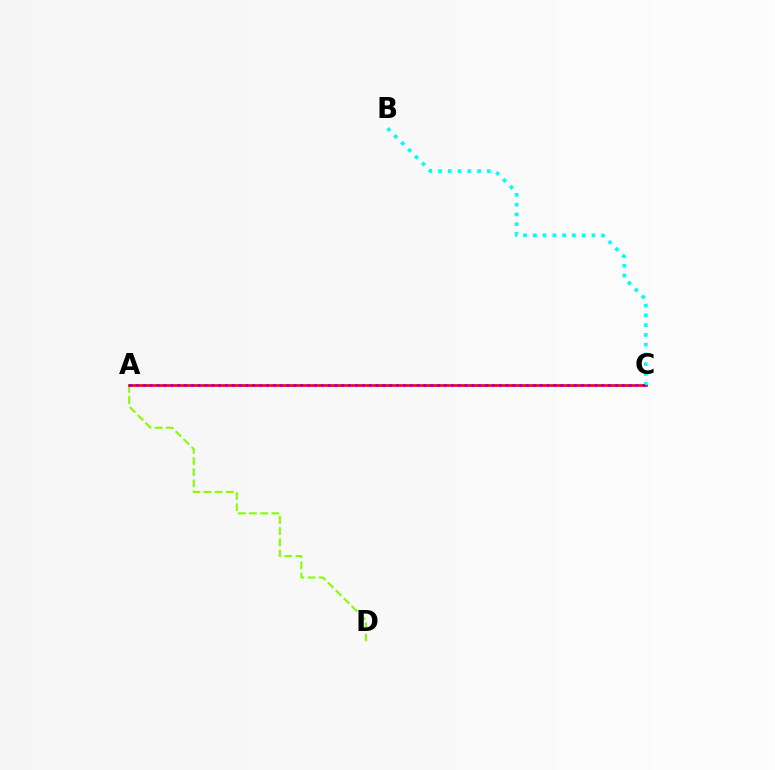{('A', 'D'): [{'color': '#84ff00', 'line_style': 'dashed', 'thickness': 1.52}], ('A', 'C'): [{'color': '#ff0000', 'line_style': 'solid', 'thickness': 1.92}, {'color': '#7200ff', 'line_style': 'dotted', 'thickness': 1.86}], ('B', 'C'): [{'color': '#00fff6', 'line_style': 'dotted', 'thickness': 2.65}]}